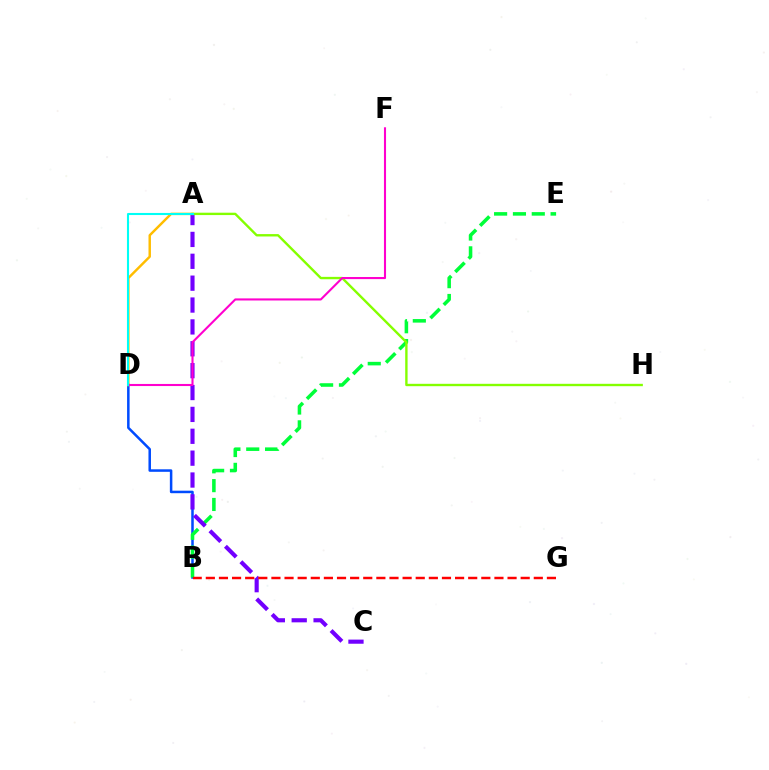{('B', 'D'): [{'color': '#004bff', 'line_style': 'solid', 'thickness': 1.81}], ('B', 'E'): [{'color': '#00ff39', 'line_style': 'dashed', 'thickness': 2.56}], ('A', 'C'): [{'color': '#7200ff', 'line_style': 'dashed', 'thickness': 2.97}], ('A', 'H'): [{'color': '#84ff00', 'line_style': 'solid', 'thickness': 1.71}], ('B', 'G'): [{'color': '#ff0000', 'line_style': 'dashed', 'thickness': 1.78}], ('A', 'D'): [{'color': '#ffbd00', 'line_style': 'solid', 'thickness': 1.76}, {'color': '#00fff6', 'line_style': 'solid', 'thickness': 1.51}], ('D', 'F'): [{'color': '#ff00cf', 'line_style': 'solid', 'thickness': 1.51}]}